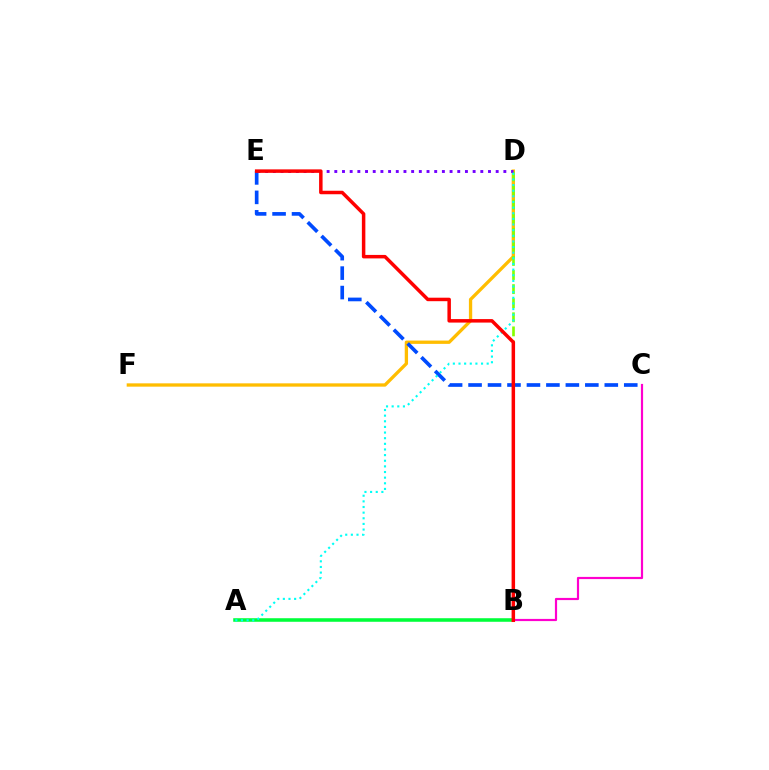{('D', 'F'): [{'color': '#ffbd00', 'line_style': 'solid', 'thickness': 2.38}], ('B', 'D'): [{'color': '#84ff00', 'line_style': 'dashed', 'thickness': 1.91}], ('C', 'E'): [{'color': '#004bff', 'line_style': 'dashed', 'thickness': 2.64}], ('B', 'C'): [{'color': '#ff00cf', 'line_style': 'solid', 'thickness': 1.58}], ('A', 'B'): [{'color': '#00ff39', 'line_style': 'solid', 'thickness': 2.56}], ('D', 'E'): [{'color': '#7200ff', 'line_style': 'dotted', 'thickness': 2.09}], ('A', 'D'): [{'color': '#00fff6', 'line_style': 'dotted', 'thickness': 1.53}], ('B', 'E'): [{'color': '#ff0000', 'line_style': 'solid', 'thickness': 2.51}]}